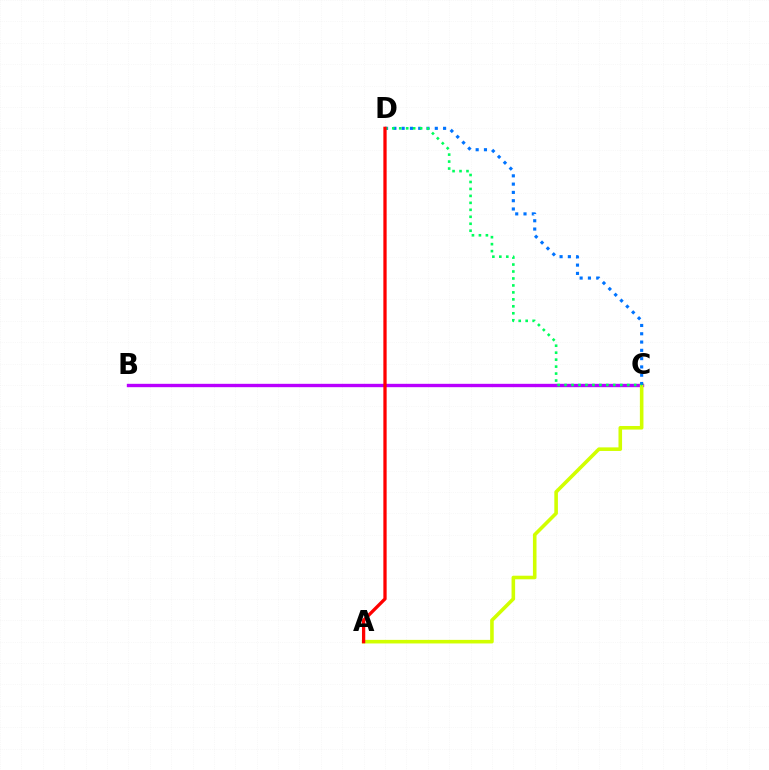{('B', 'C'): [{'color': '#b900ff', 'line_style': 'solid', 'thickness': 2.42}], ('A', 'C'): [{'color': '#d1ff00', 'line_style': 'solid', 'thickness': 2.58}], ('C', 'D'): [{'color': '#0074ff', 'line_style': 'dotted', 'thickness': 2.25}, {'color': '#00ff5c', 'line_style': 'dotted', 'thickness': 1.89}], ('A', 'D'): [{'color': '#ff0000', 'line_style': 'solid', 'thickness': 2.36}]}